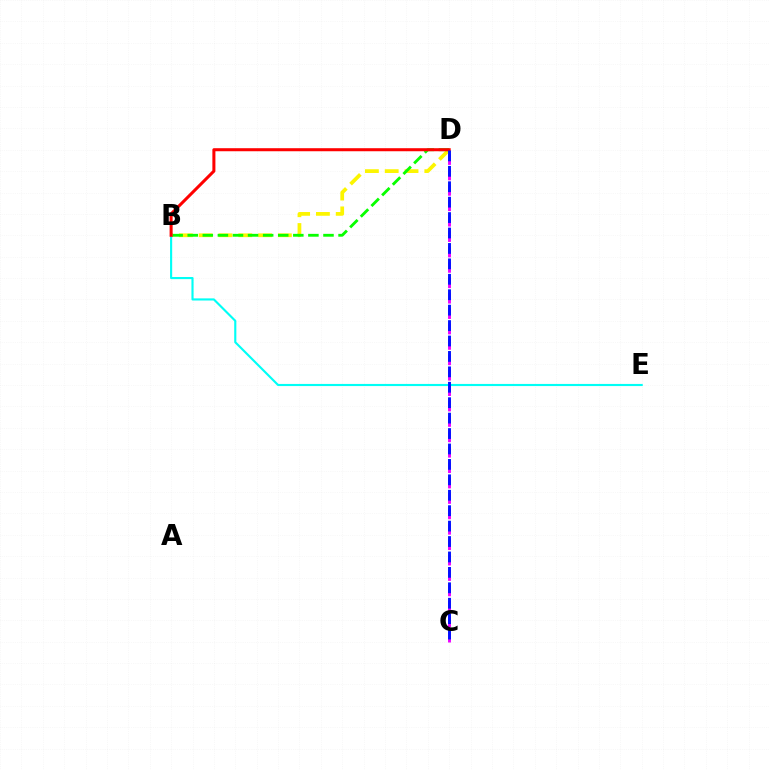{('B', 'D'): [{'color': '#fcf500', 'line_style': 'dashed', 'thickness': 2.69}, {'color': '#08ff00', 'line_style': 'dashed', 'thickness': 2.05}, {'color': '#ff0000', 'line_style': 'solid', 'thickness': 2.19}], ('B', 'E'): [{'color': '#00fff6', 'line_style': 'solid', 'thickness': 1.54}], ('C', 'D'): [{'color': '#ee00ff', 'line_style': 'dashed', 'thickness': 2.09}, {'color': '#0010ff', 'line_style': 'dashed', 'thickness': 2.1}]}